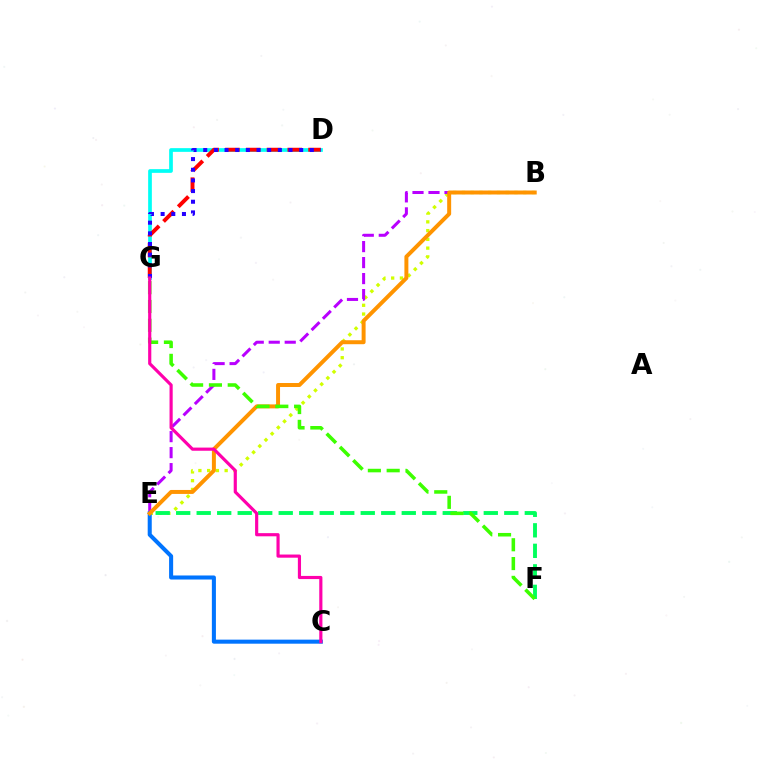{('B', 'E'): [{'color': '#d1ff00', 'line_style': 'dotted', 'thickness': 2.38}, {'color': '#b900ff', 'line_style': 'dashed', 'thickness': 2.17}, {'color': '#ff9400', 'line_style': 'solid', 'thickness': 2.86}], ('E', 'F'): [{'color': '#00ff5c', 'line_style': 'dashed', 'thickness': 2.79}], ('D', 'G'): [{'color': '#00fff6', 'line_style': 'solid', 'thickness': 2.67}, {'color': '#ff0000', 'line_style': 'dashed', 'thickness': 2.82}, {'color': '#2500ff', 'line_style': 'dotted', 'thickness': 2.9}], ('C', 'E'): [{'color': '#0074ff', 'line_style': 'solid', 'thickness': 2.92}], ('F', 'G'): [{'color': '#3dff00', 'line_style': 'dashed', 'thickness': 2.56}], ('C', 'G'): [{'color': '#ff00ac', 'line_style': 'solid', 'thickness': 2.28}]}